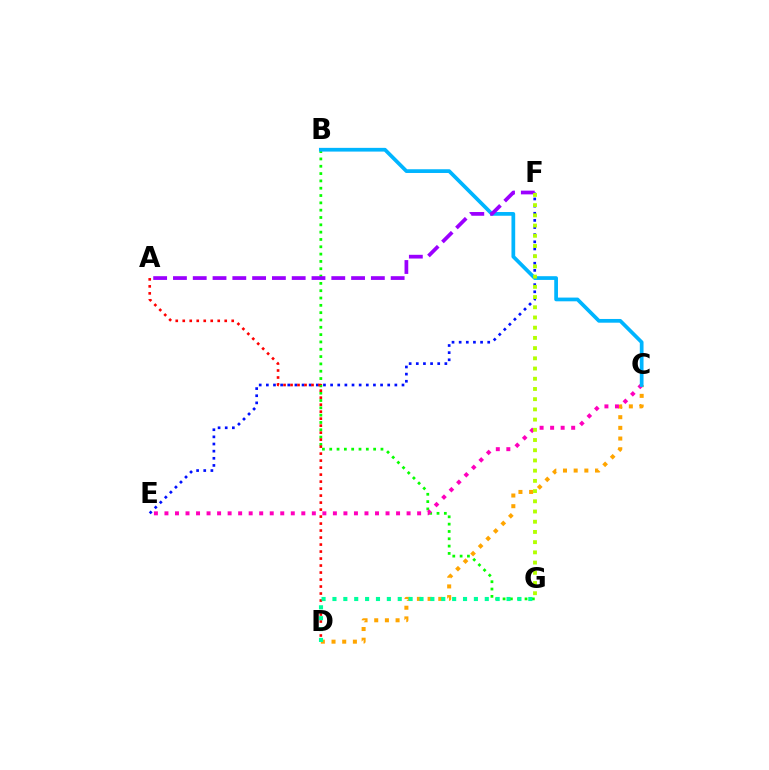{('C', 'D'): [{'color': '#ffa500', 'line_style': 'dotted', 'thickness': 2.9}], ('E', 'F'): [{'color': '#0010ff', 'line_style': 'dotted', 'thickness': 1.94}], ('B', 'G'): [{'color': '#08ff00', 'line_style': 'dotted', 'thickness': 1.99}], ('C', 'E'): [{'color': '#ff00bd', 'line_style': 'dotted', 'thickness': 2.86}], ('B', 'C'): [{'color': '#00b5ff', 'line_style': 'solid', 'thickness': 2.68}], ('A', 'D'): [{'color': '#ff0000', 'line_style': 'dotted', 'thickness': 1.9}], ('A', 'F'): [{'color': '#9b00ff', 'line_style': 'dashed', 'thickness': 2.69}], ('D', 'G'): [{'color': '#00ff9d', 'line_style': 'dotted', 'thickness': 2.96}], ('F', 'G'): [{'color': '#b3ff00', 'line_style': 'dotted', 'thickness': 2.77}]}